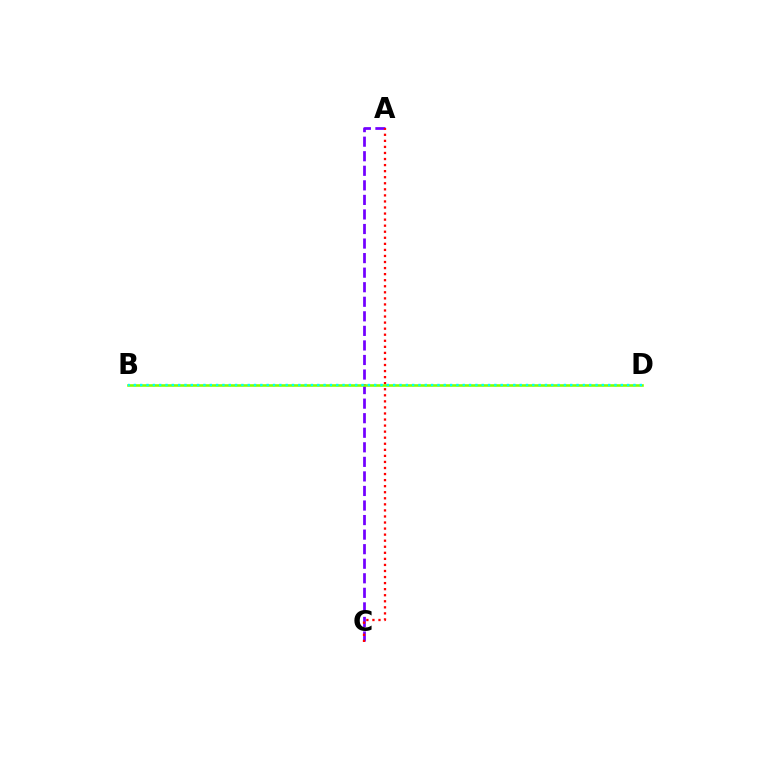{('A', 'C'): [{'color': '#7200ff', 'line_style': 'dashed', 'thickness': 1.98}, {'color': '#ff0000', 'line_style': 'dotted', 'thickness': 1.65}], ('B', 'D'): [{'color': '#84ff00', 'line_style': 'solid', 'thickness': 1.87}, {'color': '#00fff6', 'line_style': 'dotted', 'thickness': 1.72}]}